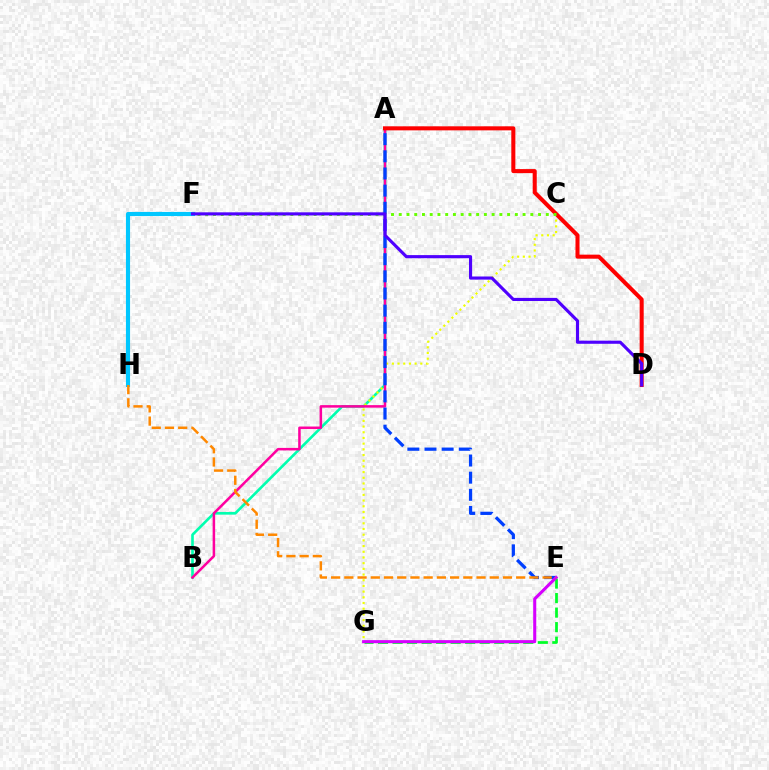{('F', 'H'): [{'color': '#00c7ff', 'line_style': 'solid', 'thickness': 2.96}], ('A', 'B'): [{'color': '#00ffaf', 'line_style': 'solid', 'thickness': 1.9}, {'color': '#ff00a0', 'line_style': 'solid', 'thickness': 1.81}], ('E', 'G'): [{'color': '#00ff27', 'line_style': 'dashed', 'thickness': 1.97}, {'color': '#d600ff', 'line_style': 'solid', 'thickness': 2.21}], ('C', 'G'): [{'color': '#eeff00', 'line_style': 'dotted', 'thickness': 1.55}], ('A', 'E'): [{'color': '#003fff', 'line_style': 'dashed', 'thickness': 2.33}], ('A', 'D'): [{'color': '#ff0000', 'line_style': 'solid', 'thickness': 2.91}], ('C', 'F'): [{'color': '#66ff00', 'line_style': 'dotted', 'thickness': 2.1}], ('E', 'H'): [{'color': '#ff8800', 'line_style': 'dashed', 'thickness': 1.8}], ('D', 'F'): [{'color': '#4f00ff', 'line_style': 'solid', 'thickness': 2.25}]}